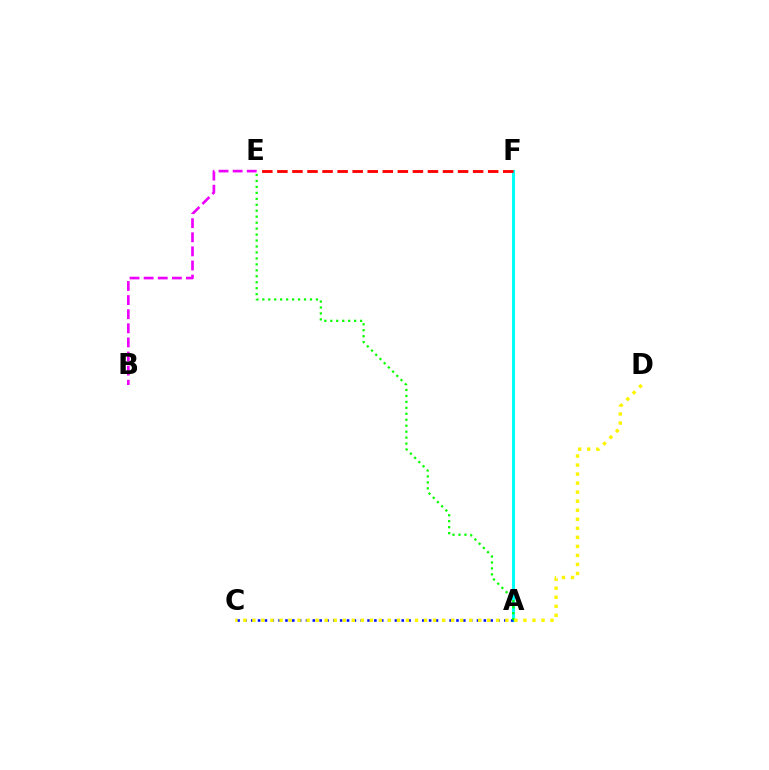{('A', 'F'): [{'color': '#00fff6', 'line_style': 'solid', 'thickness': 2.22}], ('B', 'E'): [{'color': '#ee00ff', 'line_style': 'dashed', 'thickness': 1.92}], ('A', 'C'): [{'color': '#0010ff', 'line_style': 'dotted', 'thickness': 1.86}], ('A', 'E'): [{'color': '#08ff00', 'line_style': 'dotted', 'thickness': 1.62}], ('C', 'D'): [{'color': '#fcf500', 'line_style': 'dotted', 'thickness': 2.45}], ('E', 'F'): [{'color': '#ff0000', 'line_style': 'dashed', 'thickness': 2.05}]}